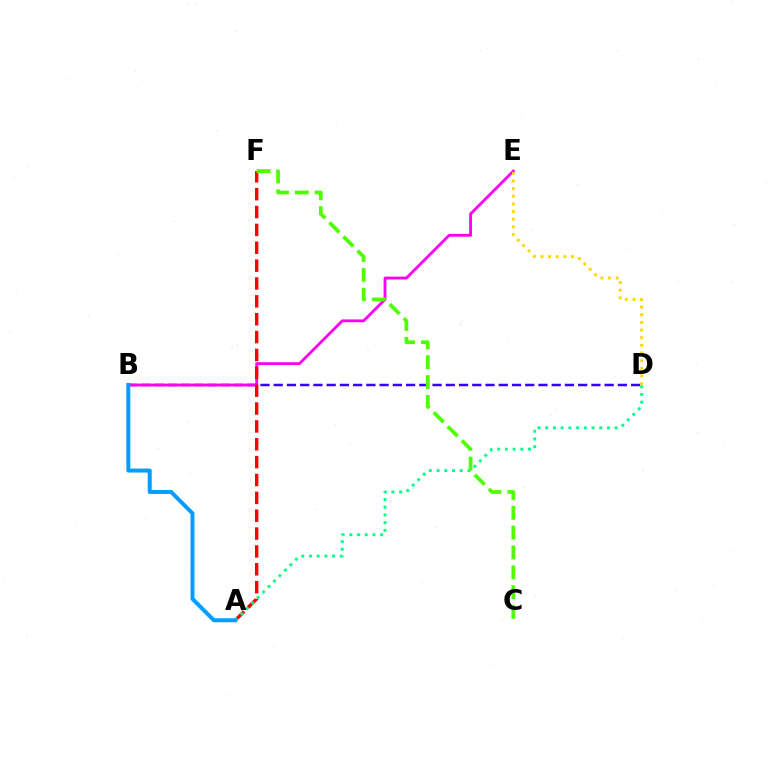{('B', 'D'): [{'color': '#3700ff', 'line_style': 'dashed', 'thickness': 1.8}], ('B', 'E'): [{'color': '#ff00ed', 'line_style': 'solid', 'thickness': 2.04}], ('A', 'F'): [{'color': '#ff0000', 'line_style': 'dashed', 'thickness': 2.43}], ('A', 'D'): [{'color': '#00ff86', 'line_style': 'dotted', 'thickness': 2.1}], ('A', 'B'): [{'color': '#009eff', 'line_style': 'solid', 'thickness': 2.87}], ('C', 'F'): [{'color': '#4fff00', 'line_style': 'dashed', 'thickness': 2.7}], ('D', 'E'): [{'color': '#ffd500', 'line_style': 'dotted', 'thickness': 2.08}]}